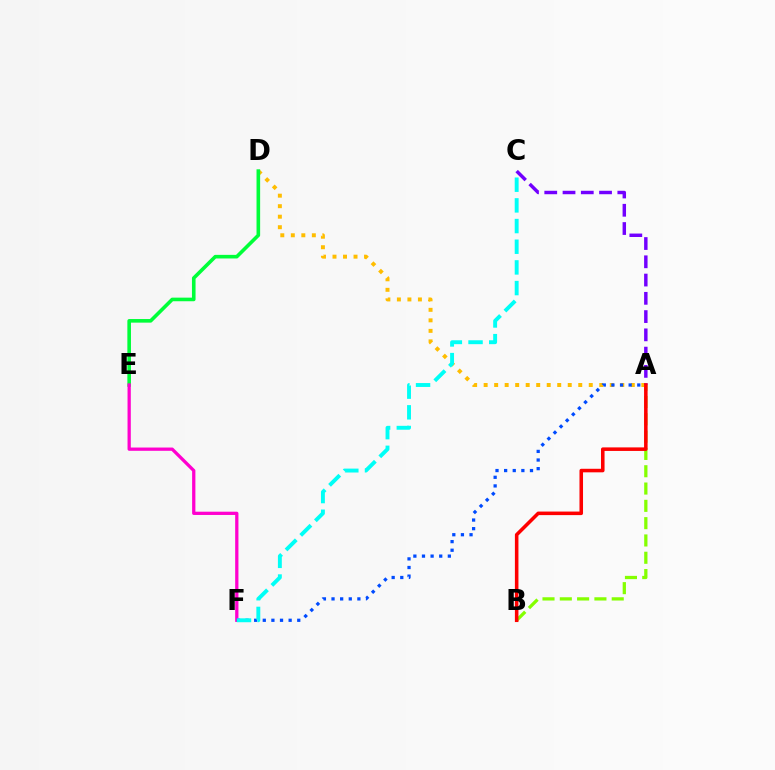{('A', 'B'): [{'color': '#84ff00', 'line_style': 'dashed', 'thickness': 2.35}, {'color': '#ff0000', 'line_style': 'solid', 'thickness': 2.55}], ('A', 'D'): [{'color': '#ffbd00', 'line_style': 'dotted', 'thickness': 2.86}], ('D', 'E'): [{'color': '#00ff39', 'line_style': 'solid', 'thickness': 2.6}], ('E', 'F'): [{'color': '#ff00cf', 'line_style': 'solid', 'thickness': 2.35}], ('A', 'F'): [{'color': '#004bff', 'line_style': 'dotted', 'thickness': 2.34}], ('C', 'F'): [{'color': '#00fff6', 'line_style': 'dashed', 'thickness': 2.81}], ('A', 'C'): [{'color': '#7200ff', 'line_style': 'dashed', 'thickness': 2.48}]}